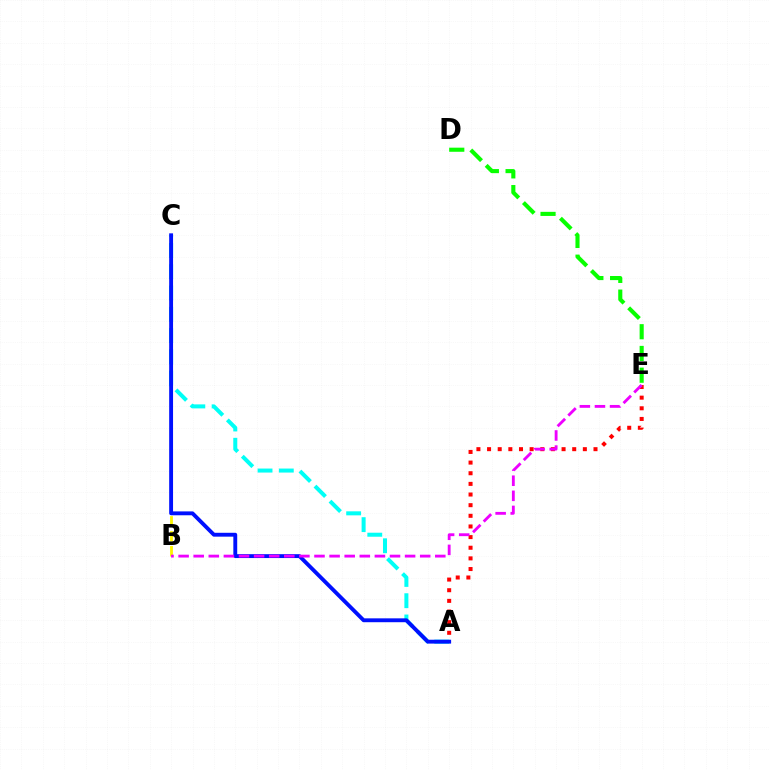{('B', 'C'): [{'color': '#fcf500', 'line_style': 'dashed', 'thickness': 2.03}], ('A', 'E'): [{'color': '#ff0000', 'line_style': 'dotted', 'thickness': 2.89}], ('A', 'C'): [{'color': '#00fff6', 'line_style': 'dashed', 'thickness': 2.89}, {'color': '#0010ff', 'line_style': 'solid', 'thickness': 2.79}], ('B', 'E'): [{'color': '#ee00ff', 'line_style': 'dashed', 'thickness': 2.05}], ('D', 'E'): [{'color': '#08ff00', 'line_style': 'dashed', 'thickness': 2.95}]}